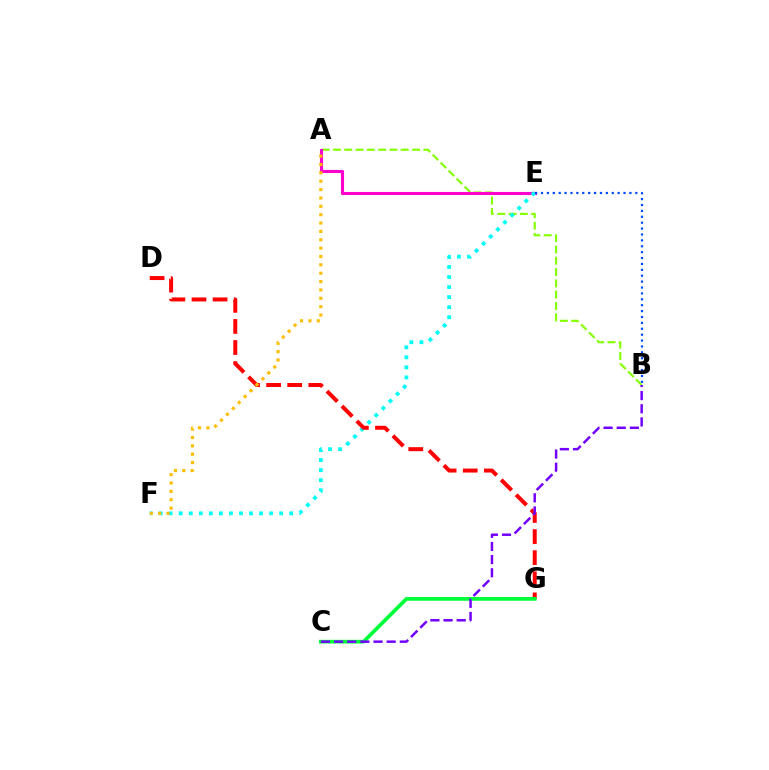{('A', 'B'): [{'color': '#84ff00', 'line_style': 'dashed', 'thickness': 1.54}], ('A', 'E'): [{'color': '#ff00cf', 'line_style': 'solid', 'thickness': 2.22}], ('E', 'F'): [{'color': '#00fff6', 'line_style': 'dotted', 'thickness': 2.73}], ('D', 'G'): [{'color': '#ff0000', 'line_style': 'dashed', 'thickness': 2.87}], ('A', 'F'): [{'color': '#ffbd00', 'line_style': 'dotted', 'thickness': 2.27}], ('C', 'G'): [{'color': '#00ff39', 'line_style': 'solid', 'thickness': 2.67}], ('B', 'C'): [{'color': '#7200ff', 'line_style': 'dashed', 'thickness': 1.79}], ('B', 'E'): [{'color': '#004bff', 'line_style': 'dotted', 'thickness': 1.6}]}